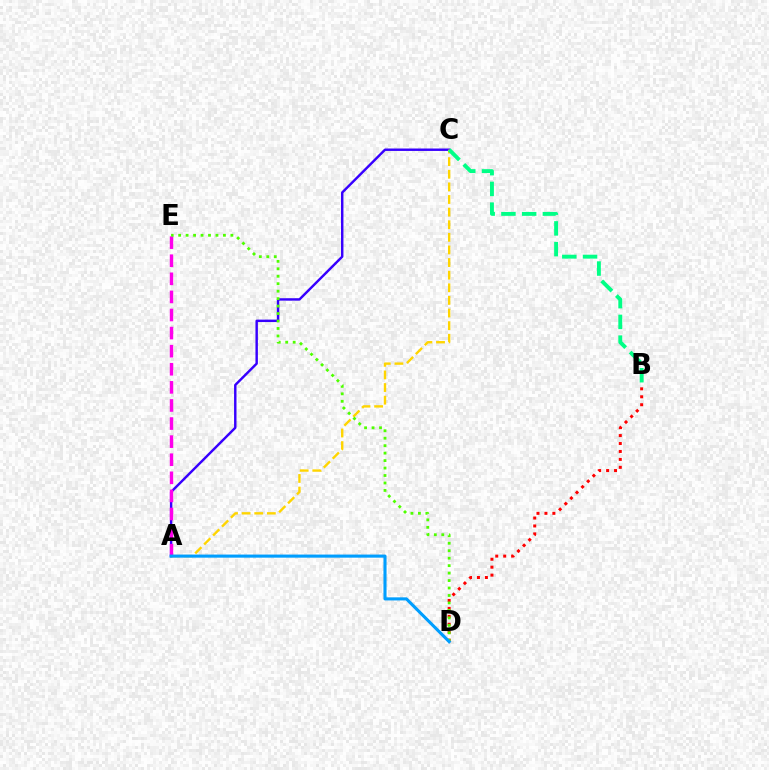{('A', 'C'): [{'color': '#3700ff', 'line_style': 'solid', 'thickness': 1.75}, {'color': '#ffd500', 'line_style': 'dashed', 'thickness': 1.71}], ('A', 'E'): [{'color': '#ff00ed', 'line_style': 'dashed', 'thickness': 2.46}], ('B', 'C'): [{'color': '#00ff86', 'line_style': 'dashed', 'thickness': 2.82}], ('B', 'D'): [{'color': '#ff0000', 'line_style': 'dotted', 'thickness': 2.16}], ('D', 'E'): [{'color': '#4fff00', 'line_style': 'dotted', 'thickness': 2.03}], ('A', 'D'): [{'color': '#009eff', 'line_style': 'solid', 'thickness': 2.23}]}